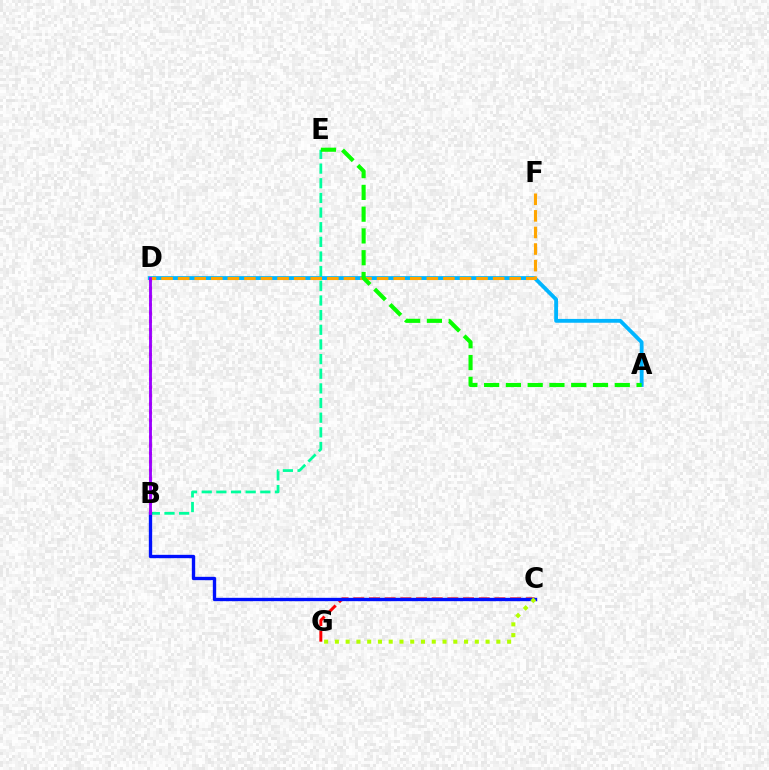{('B', 'E'): [{'color': '#00ff9d', 'line_style': 'dashed', 'thickness': 1.99}], ('A', 'D'): [{'color': '#00b5ff', 'line_style': 'solid', 'thickness': 2.75}], ('D', 'F'): [{'color': '#ffa500', 'line_style': 'dashed', 'thickness': 2.25}], ('C', 'G'): [{'color': '#ff0000', 'line_style': 'dashed', 'thickness': 2.13}, {'color': '#b3ff00', 'line_style': 'dotted', 'thickness': 2.92}], ('B', 'C'): [{'color': '#0010ff', 'line_style': 'solid', 'thickness': 2.41}], ('A', 'E'): [{'color': '#08ff00', 'line_style': 'dashed', 'thickness': 2.96}], ('B', 'D'): [{'color': '#ff00bd', 'line_style': 'dotted', 'thickness': 2.24}, {'color': '#9b00ff', 'line_style': 'solid', 'thickness': 2.05}]}